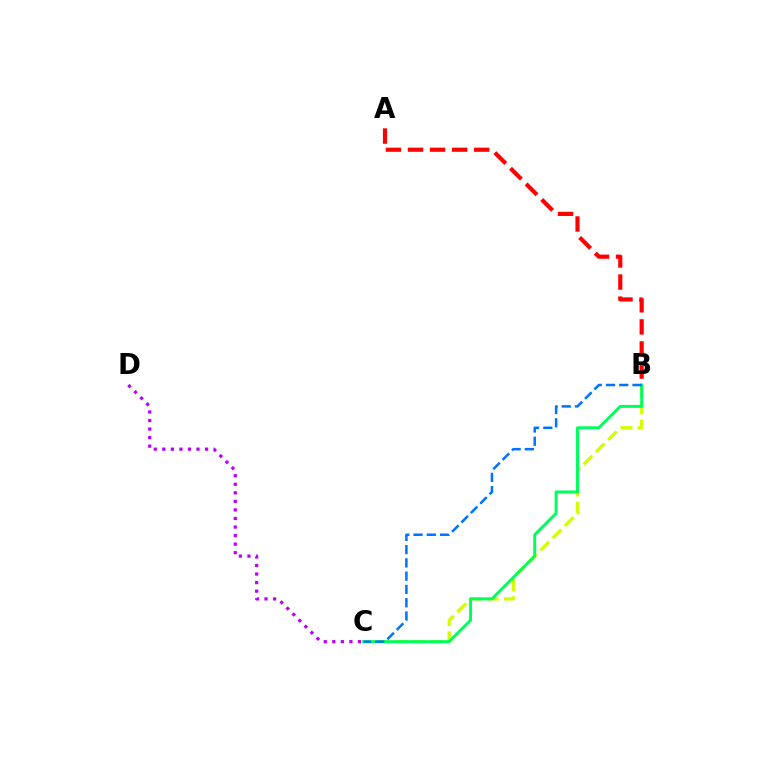{('B', 'C'): [{'color': '#d1ff00', 'line_style': 'dashed', 'thickness': 2.35}, {'color': '#00ff5c', 'line_style': 'solid', 'thickness': 2.13}, {'color': '#0074ff', 'line_style': 'dashed', 'thickness': 1.8}], ('C', 'D'): [{'color': '#b900ff', 'line_style': 'dotted', 'thickness': 2.32}], ('A', 'B'): [{'color': '#ff0000', 'line_style': 'dashed', 'thickness': 3.0}]}